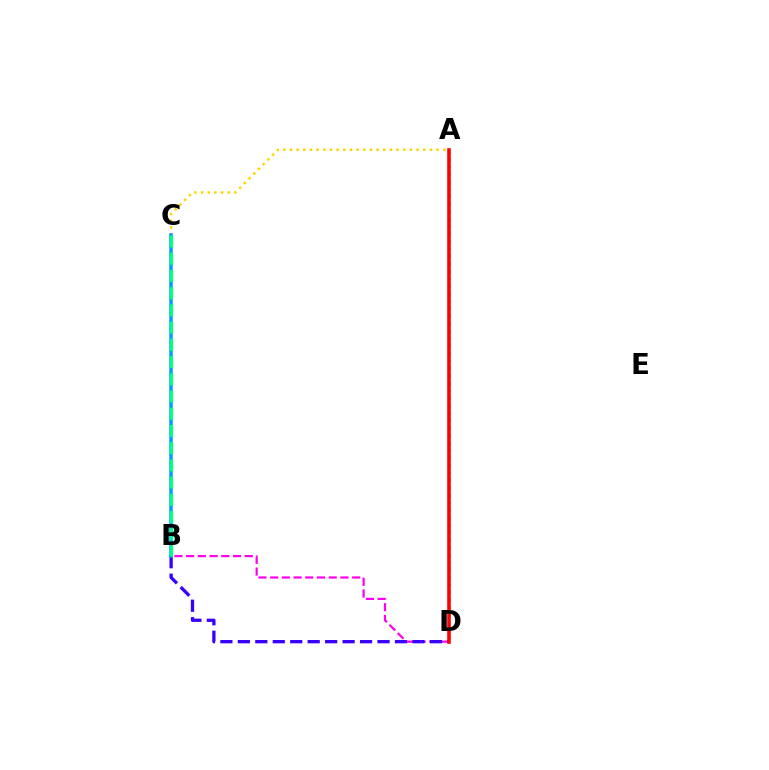{('B', 'D'): [{'color': '#ff00ed', 'line_style': 'dashed', 'thickness': 1.59}, {'color': '#3700ff', 'line_style': 'dashed', 'thickness': 2.37}], ('A', 'C'): [{'color': '#ffd500', 'line_style': 'dotted', 'thickness': 1.81}], ('A', 'D'): [{'color': '#4fff00', 'line_style': 'dotted', 'thickness': 2.03}, {'color': '#ff0000', 'line_style': 'solid', 'thickness': 2.58}], ('B', 'C'): [{'color': '#009eff', 'line_style': 'solid', 'thickness': 2.53}, {'color': '#00ff86', 'line_style': 'dashed', 'thickness': 2.34}]}